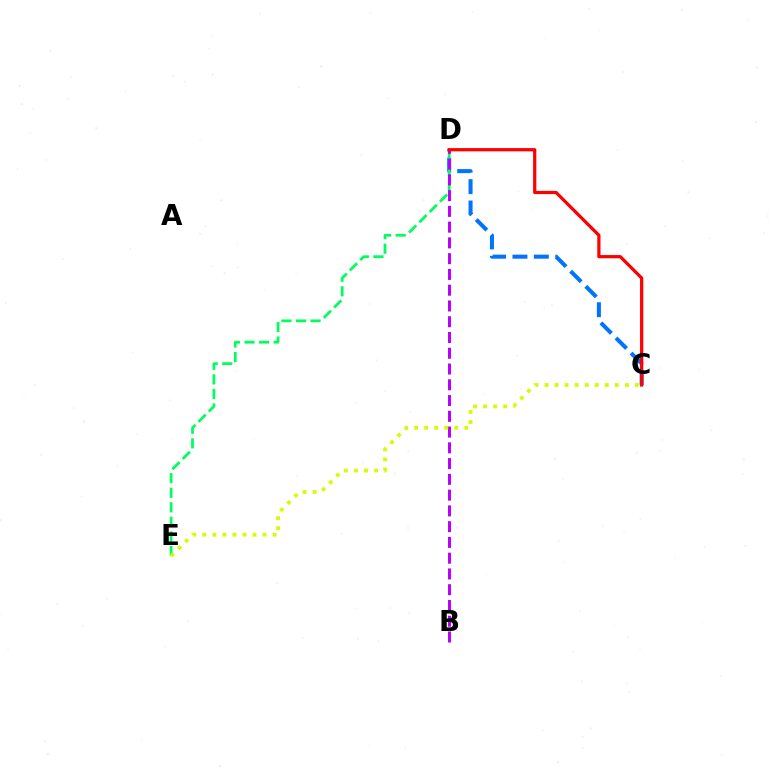{('C', 'D'): [{'color': '#0074ff', 'line_style': 'dashed', 'thickness': 2.91}, {'color': '#ff0000', 'line_style': 'solid', 'thickness': 2.32}], ('D', 'E'): [{'color': '#00ff5c', 'line_style': 'dashed', 'thickness': 1.98}], ('B', 'D'): [{'color': '#b900ff', 'line_style': 'dashed', 'thickness': 2.14}], ('C', 'E'): [{'color': '#d1ff00', 'line_style': 'dotted', 'thickness': 2.73}]}